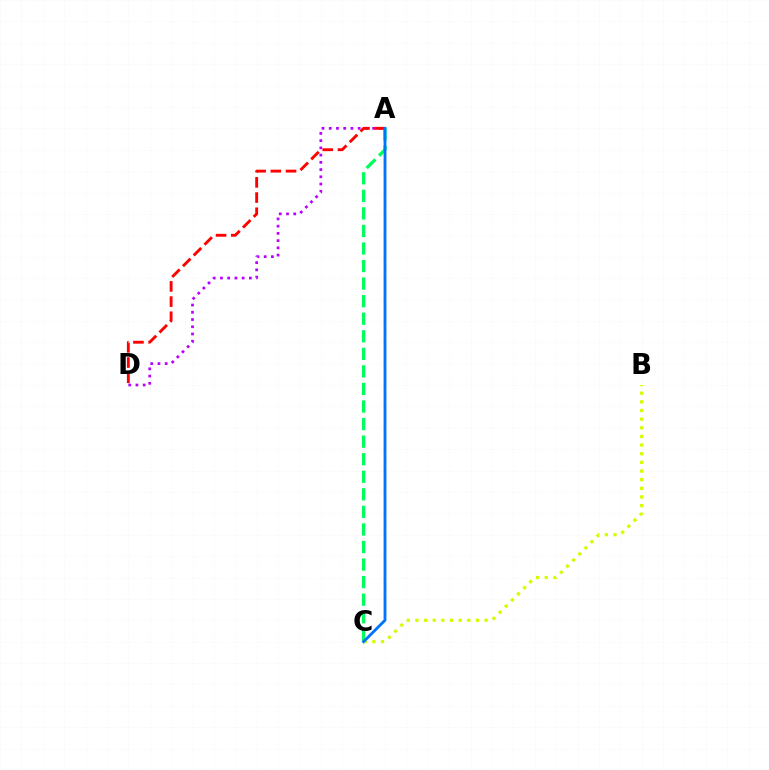{('A', 'D'): [{'color': '#b900ff', 'line_style': 'dotted', 'thickness': 1.97}, {'color': '#ff0000', 'line_style': 'dashed', 'thickness': 2.06}], ('B', 'C'): [{'color': '#d1ff00', 'line_style': 'dotted', 'thickness': 2.35}], ('A', 'C'): [{'color': '#00ff5c', 'line_style': 'dashed', 'thickness': 2.39}, {'color': '#0074ff', 'line_style': 'solid', 'thickness': 2.03}]}